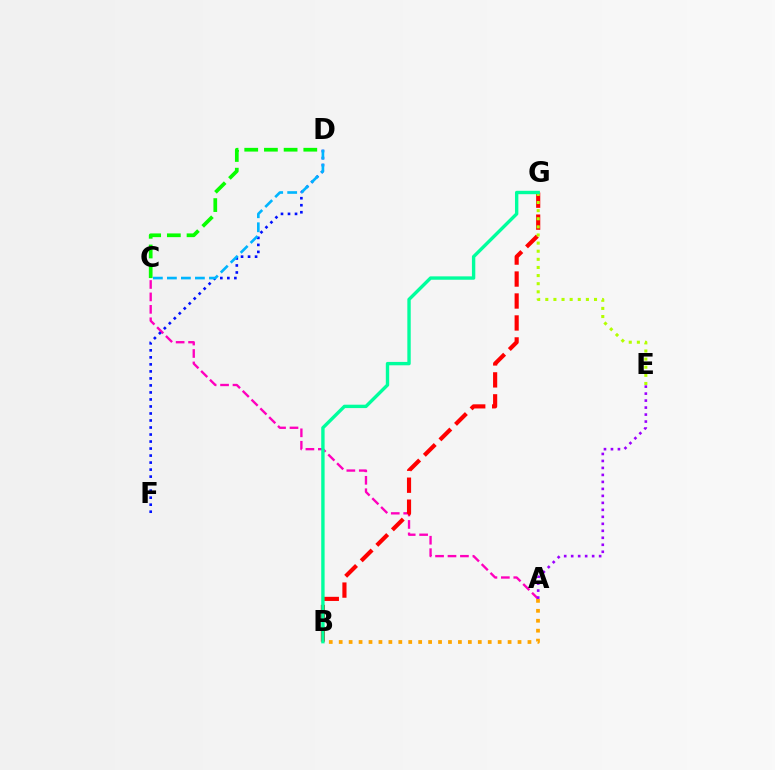{('A', 'C'): [{'color': '#ff00bd', 'line_style': 'dashed', 'thickness': 1.69}], ('D', 'F'): [{'color': '#0010ff', 'line_style': 'dotted', 'thickness': 1.91}], ('C', 'D'): [{'color': '#00b5ff', 'line_style': 'dashed', 'thickness': 1.9}, {'color': '#08ff00', 'line_style': 'dashed', 'thickness': 2.67}], ('A', 'B'): [{'color': '#ffa500', 'line_style': 'dotted', 'thickness': 2.7}], ('B', 'G'): [{'color': '#ff0000', 'line_style': 'dashed', 'thickness': 2.98}, {'color': '#00ff9d', 'line_style': 'solid', 'thickness': 2.44}], ('E', 'G'): [{'color': '#b3ff00', 'line_style': 'dotted', 'thickness': 2.21}], ('A', 'E'): [{'color': '#9b00ff', 'line_style': 'dotted', 'thickness': 1.9}]}